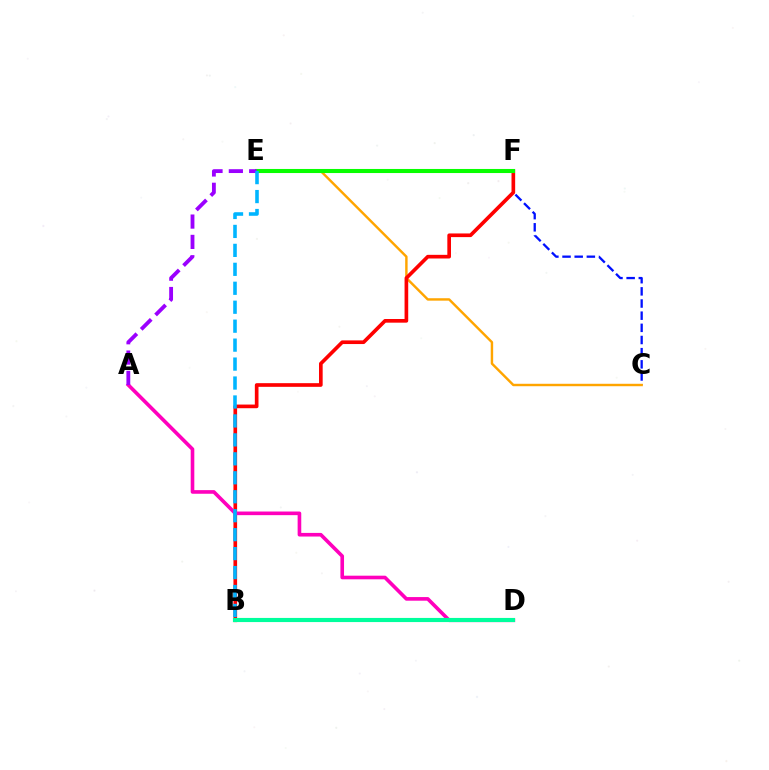{('C', 'F'): [{'color': '#0010ff', 'line_style': 'dashed', 'thickness': 1.65}], ('C', 'E'): [{'color': '#ffa500', 'line_style': 'solid', 'thickness': 1.75}], ('E', 'F'): [{'color': '#b3ff00', 'line_style': 'dashed', 'thickness': 2.17}, {'color': '#08ff00', 'line_style': 'solid', 'thickness': 2.93}], ('B', 'F'): [{'color': '#ff0000', 'line_style': 'solid', 'thickness': 2.64}], ('A', 'D'): [{'color': '#ff00bd', 'line_style': 'solid', 'thickness': 2.61}], ('A', 'E'): [{'color': '#9b00ff', 'line_style': 'dashed', 'thickness': 2.76}], ('B', 'E'): [{'color': '#00b5ff', 'line_style': 'dashed', 'thickness': 2.57}], ('B', 'D'): [{'color': '#00ff9d', 'line_style': 'solid', 'thickness': 2.98}]}